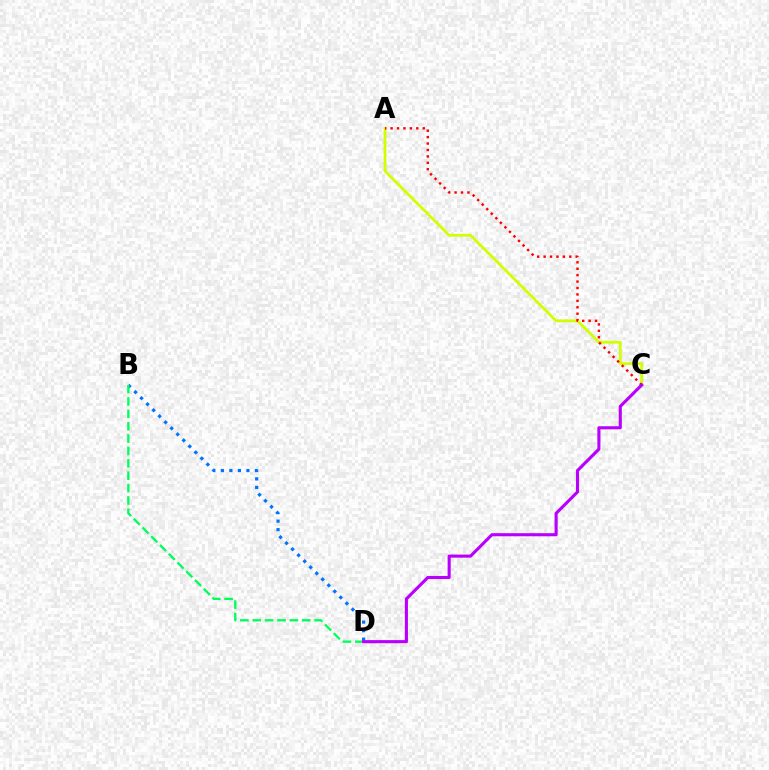{('A', 'C'): [{'color': '#d1ff00', 'line_style': 'solid', 'thickness': 1.98}, {'color': '#ff0000', 'line_style': 'dotted', 'thickness': 1.75}], ('B', 'D'): [{'color': '#0074ff', 'line_style': 'dotted', 'thickness': 2.32}, {'color': '#00ff5c', 'line_style': 'dashed', 'thickness': 1.68}], ('C', 'D'): [{'color': '#b900ff', 'line_style': 'solid', 'thickness': 2.23}]}